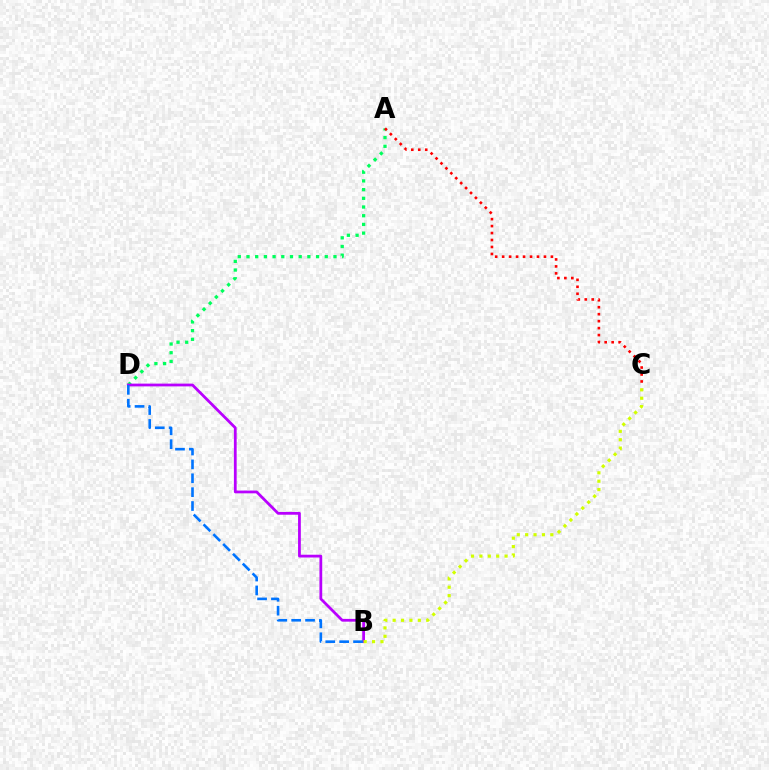{('A', 'D'): [{'color': '#00ff5c', 'line_style': 'dotted', 'thickness': 2.36}], ('B', 'D'): [{'color': '#b900ff', 'line_style': 'solid', 'thickness': 1.99}, {'color': '#0074ff', 'line_style': 'dashed', 'thickness': 1.88}], ('B', 'C'): [{'color': '#d1ff00', 'line_style': 'dotted', 'thickness': 2.28}], ('A', 'C'): [{'color': '#ff0000', 'line_style': 'dotted', 'thickness': 1.89}]}